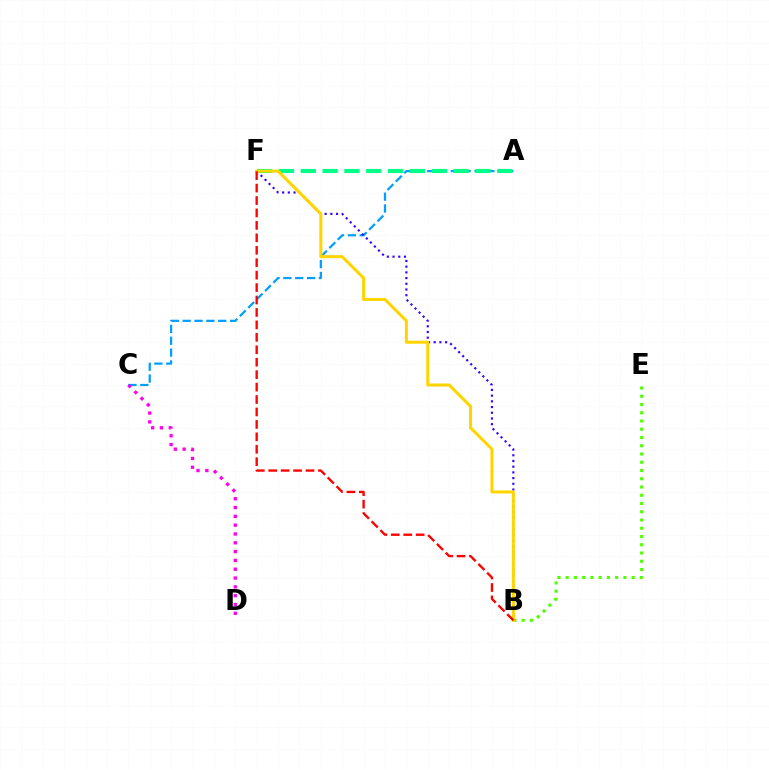{('A', 'C'): [{'color': '#009eff', 'line_style': 'dashed', 'thickness': 1.61}], ('B', 'F'): [{'color': '#3700ff', 'line_style': 'dotted', 'thickness': 1.55}, {'color': '#ffd500', 'line_style': 'solid', 'thickness': 2.19}, {'color': '#ff0000', 'line_style': 'dashed', 'thickness': 1.69}], ('C', 'D'): [{'color': '#ff00ed', 'line_style': 'dotted', 'thickness': 2.4}], ('A', 'F'): [{'color': '#00ff86', 'line_style': 'dashed', 'thickness': 2.97}], ('B', 'E'): [{'color': '#4fff00', 'line_style': 'dotted', 'thickness': 2.24}]}